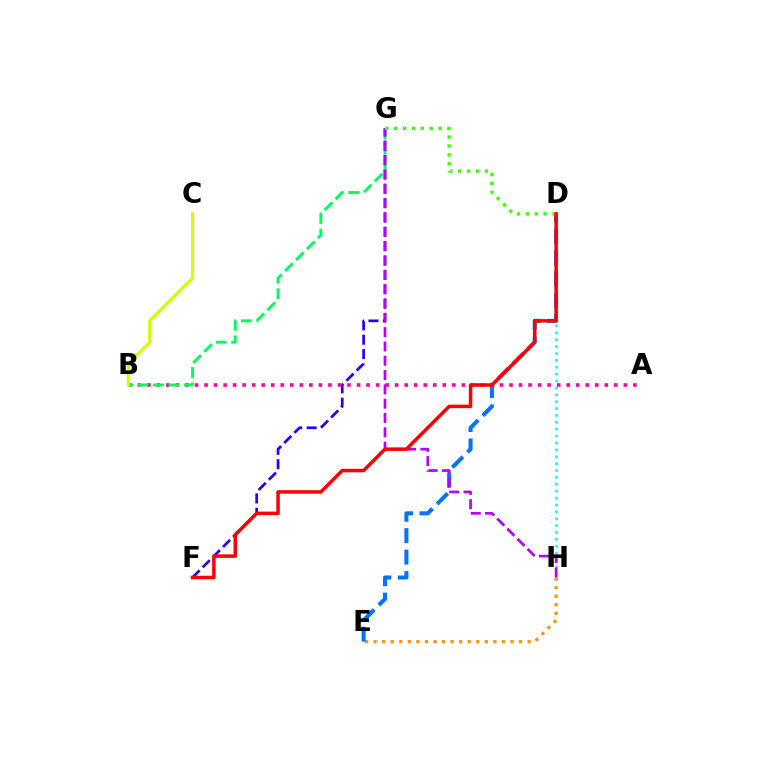{('E', 'H'): [{'color': '#ff9400', 'line_style': 'dotted', 'thickness': 2.32}], ('D', 'E'): [{'color': '#0074ff', 'line_style': 'dashed', 'thickness': 2.92}], ('F', 'G'): [{'color': '#2500ff', 'line_style': 'dashed', 'thickness': 1.95}], ('A', 'B'): [{'color': '#ff00ac', 'line_style': 'dotted', 'thickness': 2.59}], ('D', 'H'): [{'color': '#00fff6', 'line_style': 'dotted', 'thickness': 1.87}], ('B', 'G'): [{'color': '#00ff5c', 'line_style': 'dashed', 'thickness': 2.1}], ('G', 'H'): [{'color': '#b900ff', 'line_style': 'dashed', 'thickness': 1.94}], ('D', 'G'): [{'color': '#3dff00', 'line_style': 'dotted', 'thickness': 2.42}], ('D', 'F'): [{'color': '#ff0000', 'line_style': 'solid', 'thickness': 2.51}], ('B', 'C'): [{'color': '#d1ff00', 'line_style': 'solid', 'thickness': 2.23}]}